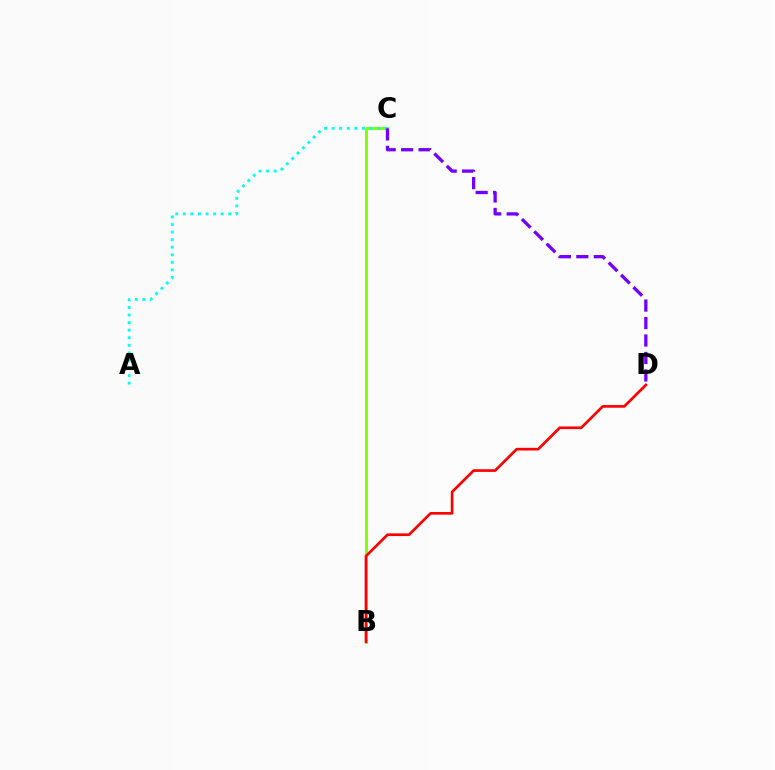{('B', 'C'): [{'color': '#84ff00', 'line_style': 'solid', 'thickness': 2.09}], ('A', 'C'): [{'color': '#00fff6', 'line_style': 'dotted', 'thickness': 2.06}], ('B', 'D'): [{'color': '#ff0000', 'line_style': 'solid', 'thickness': 1.93}], ('C', 'D'): [{'color': '#7200ff', 'line_style': 'dashed', 'thickness': 2.37}]}